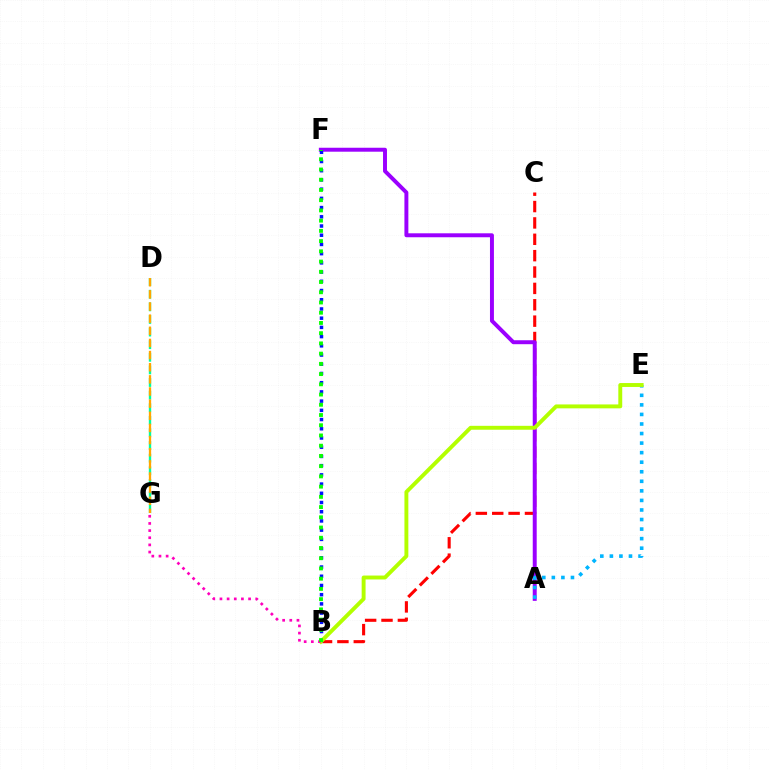{('B', 'C'): [{'color': '#ff0000', 'line_style': 'dashed', 'thickness': 2.22}], ('A', 'F'): [{'color': '#9b00ff', 'line_style': 'solid', 'thickness': 2.84}], ('B', 'F'): [{'color': '#0010ff', 'line_style': 'dotted', 'thickness': 2.5}, {'color': '#08ff00', 'line_style': 'dotted', 'thickness': 2.78}], ('D', 'G'): [{'color': '#00ff9d', 'line_style': 'dashed', 'thickness': 1.71}, {'color': '#ffa500', 'line_style': 'dashed', 'thickness': 1.65}], ('A', 'E'): [{'color': '#00b5ff', 'line_style': 'dotted', 'thickness': 2.6}], ('B', 'E'): [{'color': '#b3ff00', 'line_style': 'solid', 'thickness': 2.81}], ('B', 'G'): [{'color': '#ff00bd', 'line_style': 'dotted', 'thickness': 1.94}]}